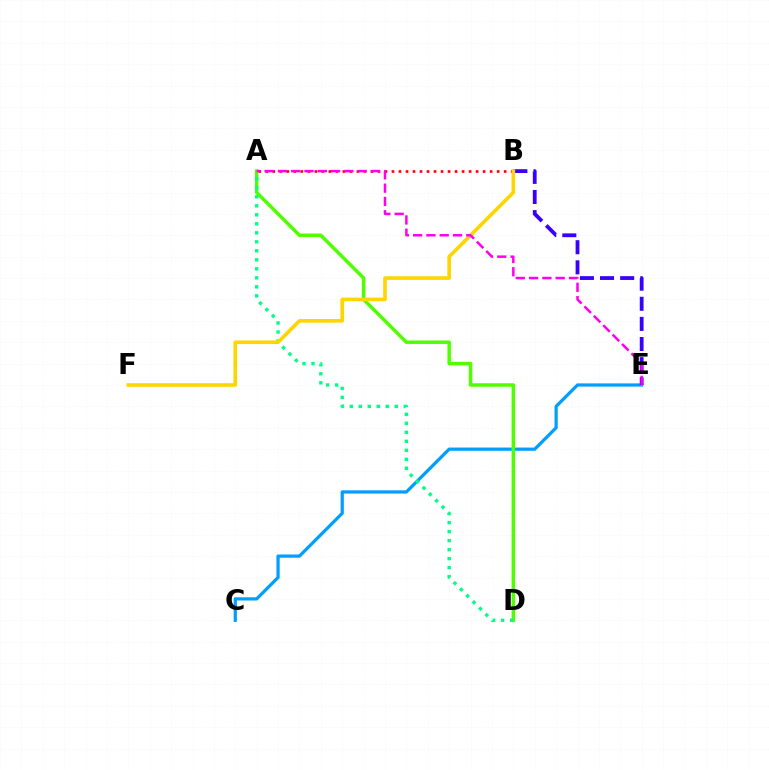{('A', 'B'): [{'color': '#ff0000', 'line_style': 'dotted', 'thickness': 1.9}], ('C', 'E'): [{'color': '#009eff', 'line_style': 'solid', 'thickness': 2.33}], ('B', 'E'): [{'color': '#3700ff', 'line_style': 'dashed', 'thickness': 2.73}], ('A', 'D'): [{'color': '#4fff00', 'line_style': 'solid', 'thickness': 2.51}, {'color': '#00ff86', 'line_style': 'dotted', 'thickness': 2.45}], ('B', 'F'): [{'color': '#ffd500', 'line_style': 'solid', 'thickness': 2.61}], ('A', 'E'): [{'color': '#ff00ed', 'line_style': 'dashed', 'thickness': 1.81}]}